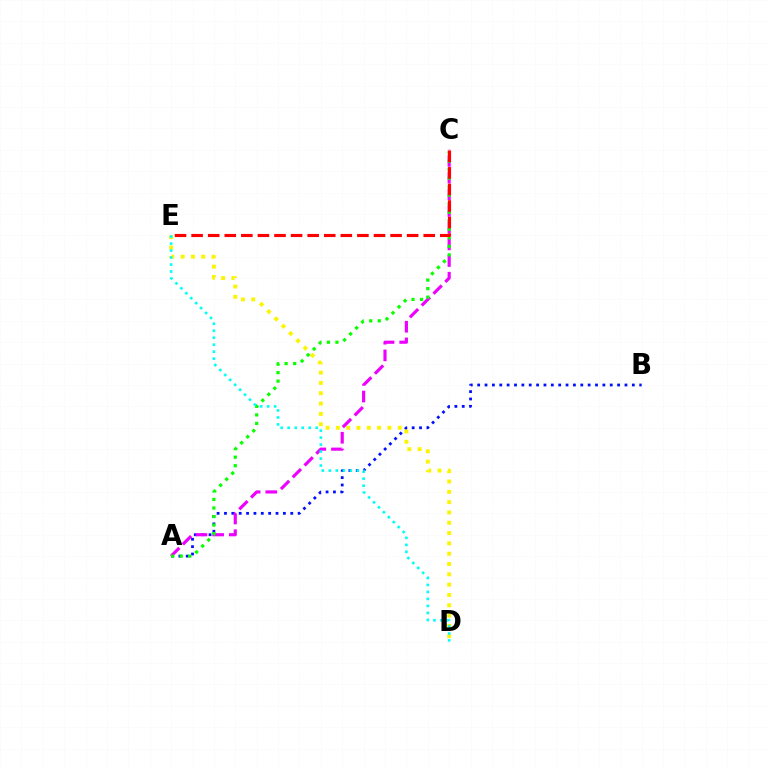{('A', 'B'): [{'color': '#0010ff', 'line_style': 'dotted', 'thickness': 2.0}], ('D', 'E'): [{'color': '#fcf500', 'line_style': 'dotted', 'thickness': 2.8}, {'color': '#00fff6', 'line_style': 'dotted', 'thickness': 1.9}], ('A', 'C'): [{'color': '#ee00ff', 'line_style': 'dashed', 'thickness': 2.27}, {'color': '#08ff00', 'line_style': 'dotted', 'thickness': 2.32}], ('C', 'E'): [{'color': '#ff0000', 'line_style': 'dashed', 'thickness': 2.25}]}